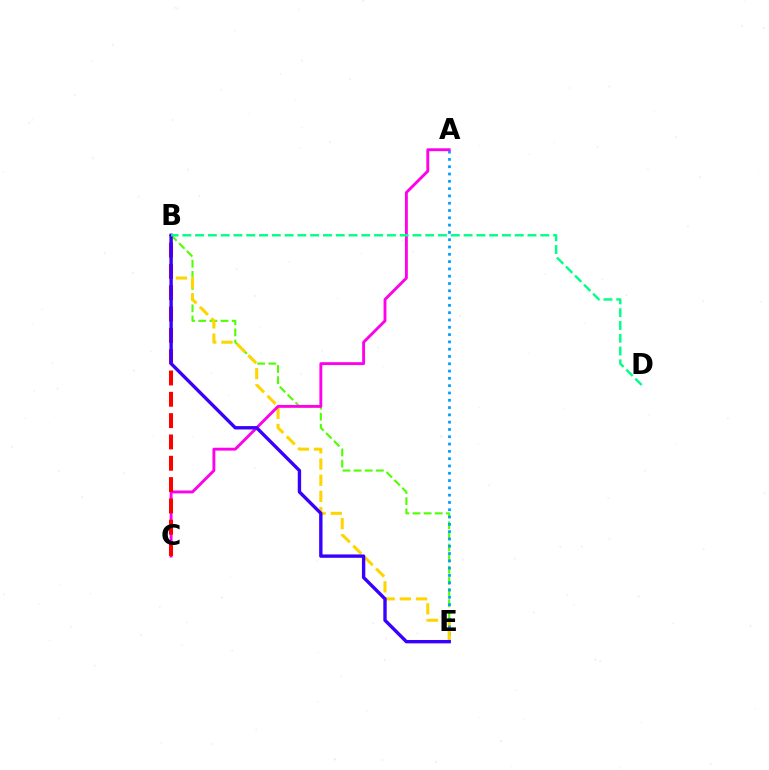{('B', 'E'): [{'color': '#4fff00', 'line_style': 'dashed', 'thickness': 1.51}, {'color': '#ffd500', 'line_style': 'dashed', 'thickness': 2.2}, {'color': '#3700ff', 'line_style': 'solid', 'thickness': 2.43}], ('A', 'E'): [{'color': '#009eff', 'line_style': 'dotted', 'thickness': 1.98}], ('A', 'C'): [{'color': '#ff00ed', 'line_style': 'solid', 'thickness': 2.07}], ('B', 'C'): [{'color': '#ff0000', 'line_style': 'dashed', 'thickness': 2.9}], ('B', 'D'): [{'color': '#00ff86', 'line_style': 'dashed', 'thickness': 1.74}]}